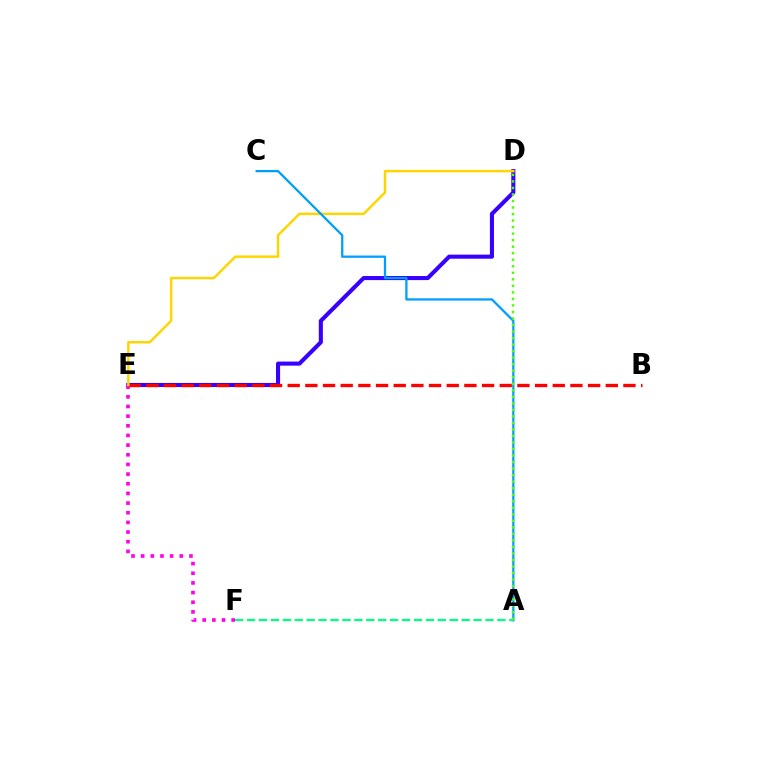{('D', 'E'): [{'color': '#3700ff', 'line_style': 'solid', 'thickness': 2.94}, {'color': '#ffd500', 'line_style': 'solid', 'thickness': 1.77}], ('E', 'F'): [{'color': '#ff00ed', 'line_style': 'dotted', 'thickness': 2.62}], ('B', 'E'): [{'color': '#ff0000', 'line_style': 'dashed', 'thickness': 2.4}], ('A', 'C'): [{'color': '#009eff', 'line_style': 'solid', 'thickness': 1.64}], ('A', 'F'): [{'color': '#00ff86', 'line_style': 'dashed', 'thickness': 1.62}], ('A', 'D'): [{'color': '#4fff00', 'line_style': 'dotted', 'thickness': 1.77}]}